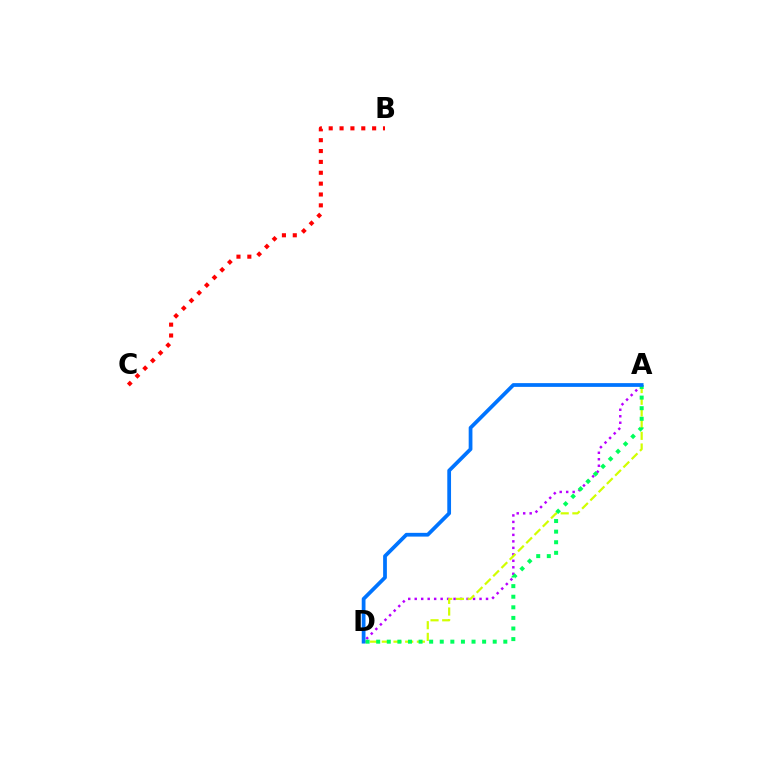{('A', 'D'): [{'color': '#b900ff', 'line_style': 'dotted', 'thickness': 1.76}, {'color': '#d1ff00', 'line_style': 'dashed', 'thickness': 1.59}, {'color': '#00ff5c', 'line_style': 'dotted', 'thickness': 2.88}, {'color': '#0074ff', 'line_style': 'solid', 'thickness': 2.7}], ('B', 'C'): [{'color': '#ff0000', 'line_style': 'dotted', 'thickness': 2.95}]}